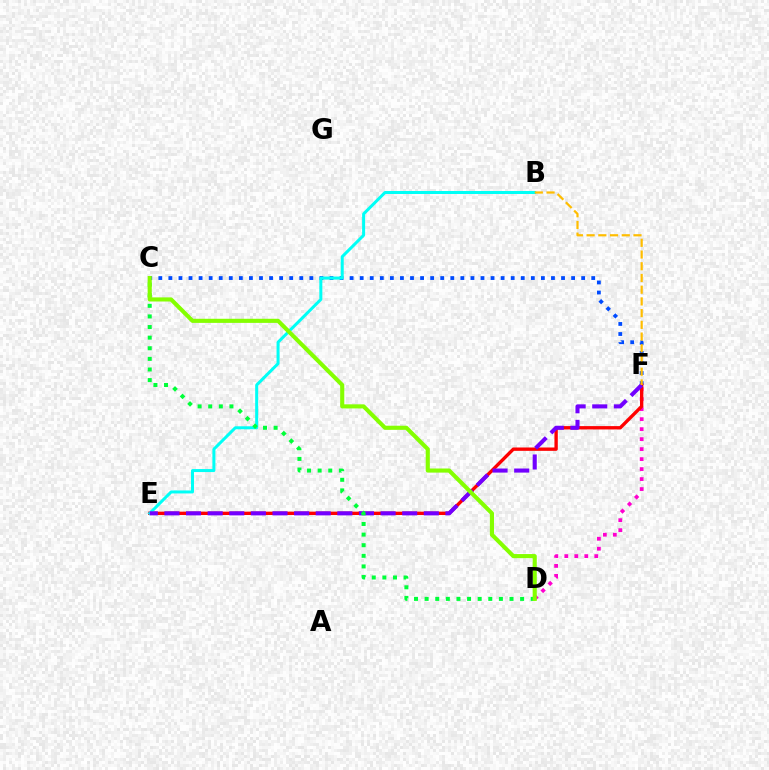{('D', 'F'): [{'color': '#ff00cf', 'line_style': 'dotted', 'thickness': 2.71}], ('C', 'F'): [{'color': '#004bff', 'line_style': 'dotted', 'thickness': 2.74}], ('E', 'F'): [{'color': '#ff0000', 'line_style': 'solid', 'thickness': 2.41}, {'color': '#7200ff', 'line_style': 'dashed', 'thickness': 2.94}], ('B', 'E'): [{'color': '#00fff6', 'line_style': 'solid', 'thickness': 2.16}], ('B', 'F'): [{'color': '#ffbd00', 'line_style': 'dashed', 'thickness': 1.59}], ('C', 'D'): [{'color': '#00ff39', 'line_style': 'dotted', 'thickness': 2.88}, {'color': '#84ff00', 'line_style': 'solid', 'thickness': 2.96}]}